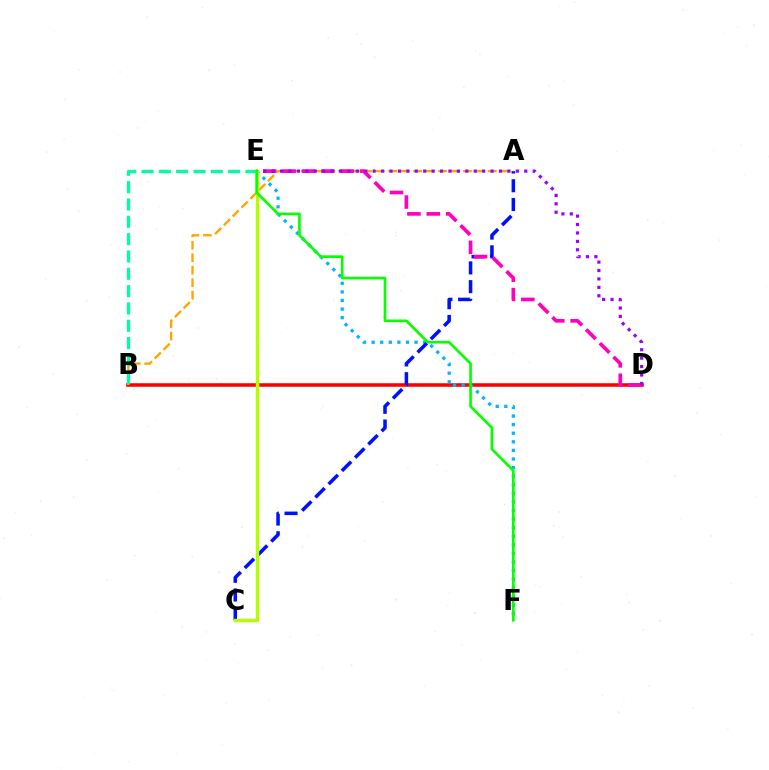{('B', 'D'): [{'color': '#ff0000', 'line_style': 'solid', 'thickness': 2.55}], ('E', 'F'): [{'color': '#00b5ff', 'line_style': 'dotted', 'thickness': 2.33}, {'color': '#08ff00', 'line_style': 'solid', 'thickness': 1.92}], ('A', 'C'): [{'color': '#0010ff', 'line_style': 'dashed', 'thickness': 2.54}], ('A', 'B'): [{'color': '#ffa500', 'line_style': 'dashed', 'thickness': 1.69}], ('B', 'E'): [{'color': '#00ff9d', 'line_style': 'dashed', 'thickness': 2.35}], ('D', 'E'): [{'color': '#ff00bd', 'line_style': 'dashed', 'thickness': 2.63}, {'color': '#9b00ff', 'line_style': 'dotted', 'thickness': 2.29}], ('C', 'E'): [{'color': '#b3ff00', 'line_style': 'solid', 'thickness': 2.48}]}